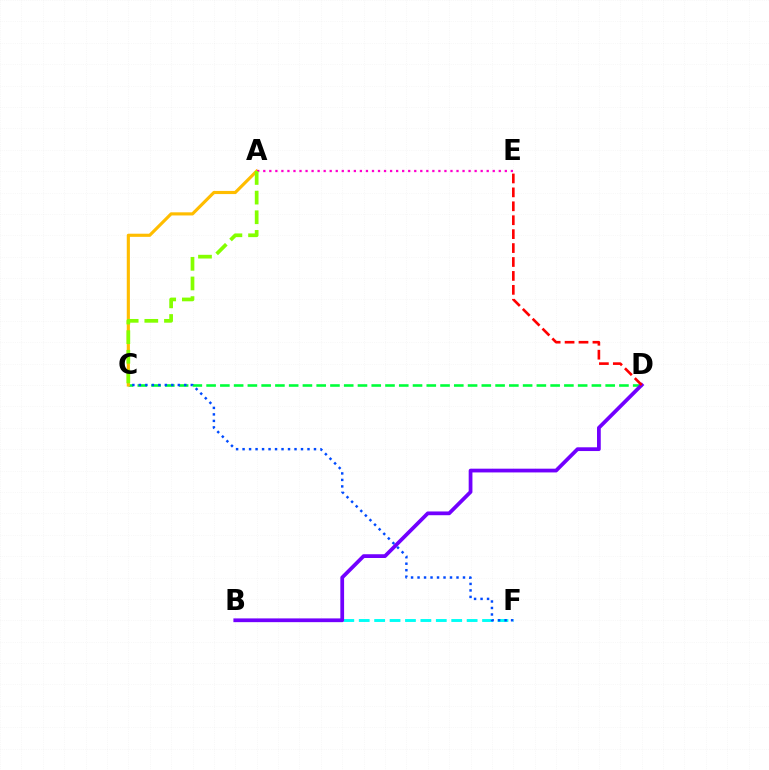{('C', 'D'): [{'color': '#00ff39', 'line_style': 'dashed', 'thickness': 1.87}], ('A', 'C'): [{'color': '#ffbd00', 'line_style': 'solid', 'thickness': 2.26}, {'color': '#84ff00', 'line_style': 'dashed', 'thickness': 2.67}], ('B', 'F'): [{'color': '#00fff6', 'line_style': 'dashed', 'thickness': 2.09}], ('B', 'D'): [{'color': '#7200ff', 'line_style': 'solid', 'thickness': 2.7}], ('C', 'F'): [{'color': '#004bff', 'line_style': 'dotted', 'thickness': 1.76}], ('D', 'E'): [{'color': '#ff0000', 'line_style': 'dashed', 'thickness': 1.89}], ('A', 'E'): [{'color': '#ff00cf', 'line_style': 'dotted', 'thickness': 1.64}]}